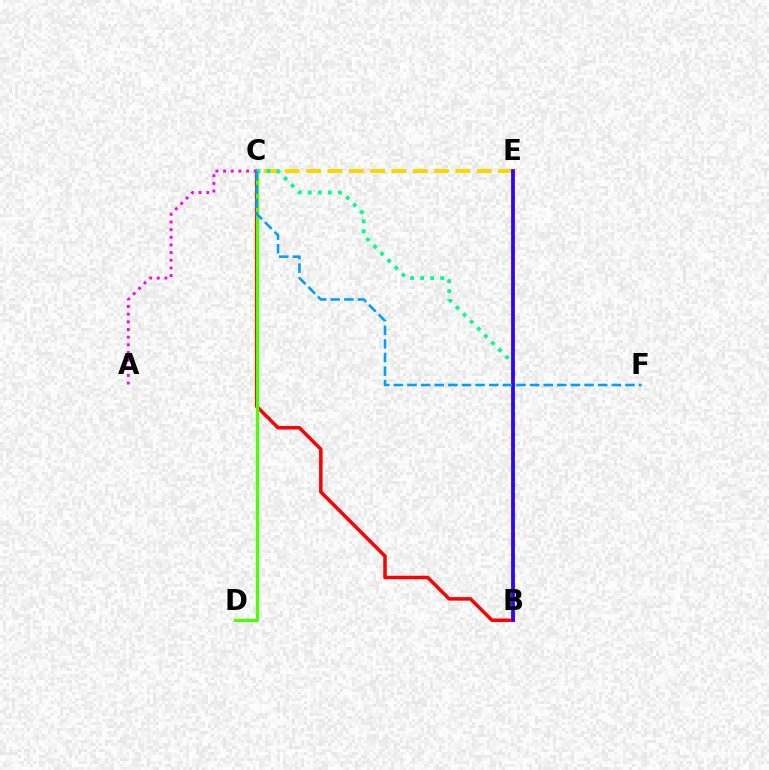{('B', 'C'): [{'color': '#ff0000', 'line_style': 'solid', 'thickness': 2.53}, {'color': '#00ff86', 'line_style': 'dotted', 'thickness': 2.72}], ('C', 'E'): [{'color': '#ffd500', 'line_style': 'dashed', 'thickness': 2.9}], ('C', 'D'): [{'color': '#4fff00', 'line_style': 'solid', 'thickness': 2.35}], ('A', 'C'): [{'color': '#ff00ed', 'line_style': 'dotted', 'thickness': 2.08}], ('B', 'E'): [{'color': '#3700ff', 'line_style': 'solid', 'thickness': 2.73}], ('C', 'F'): [{'color': '#009eff', 'line_style': 'dashed', 'thickness': 1.85}]}